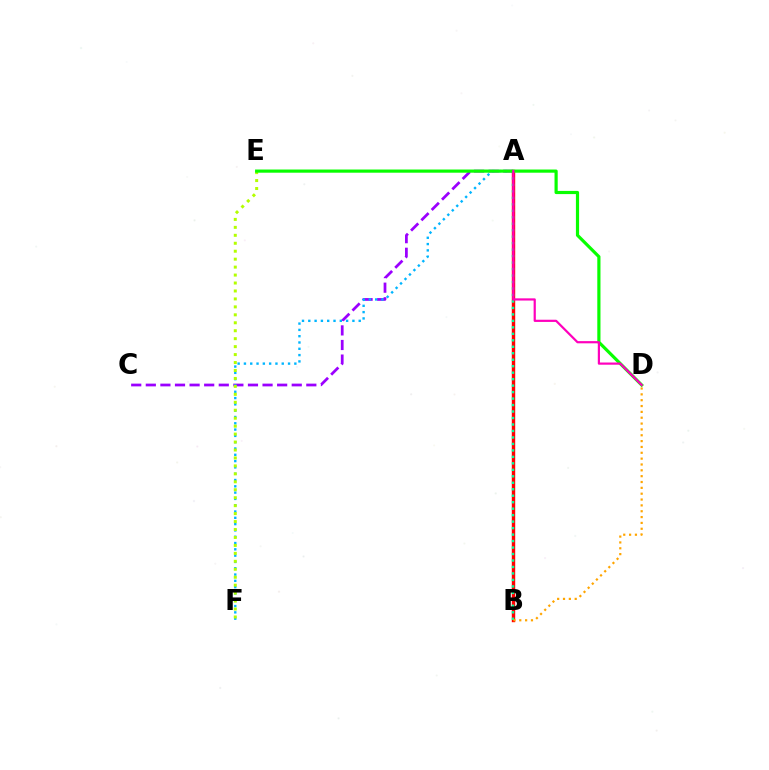{('A', 'C'): [{'color': '#9b00ff', 'line_style': 'dashed', 'thickness': 1.98}], ('A', 'B'): [{'color': '#0010ff', 'line_style': 'dotted', 'thickness': 2.05}, {'color': '#ff0000', 'line_style': 'solid', 'thickness': 2.45}, {'color': '#00ff9d', 'line_style': 'dotted', 'thickness': 1.76}], ('A', 'F'): [{'color': '#00b5ff', 'line_style': 'dotted', 'thickness': 1.71}], ('B', 'D'): [{'color': '#ffa500', 'line_style': 'dotted', 'thickness': 1.59}], ('E', 'F'): [{'color': '#b3ff00', 'line_style': 'dotted', 'thickness': 2.16}], ('D', 'E'): [{'color': '#08ff00', 'line_style': 'solid', 'thickness': 2.29}], ('A', 'D'): [{'color': '#ff00bd', 'line_style': 'solid', 'thickness': 1.58}]}